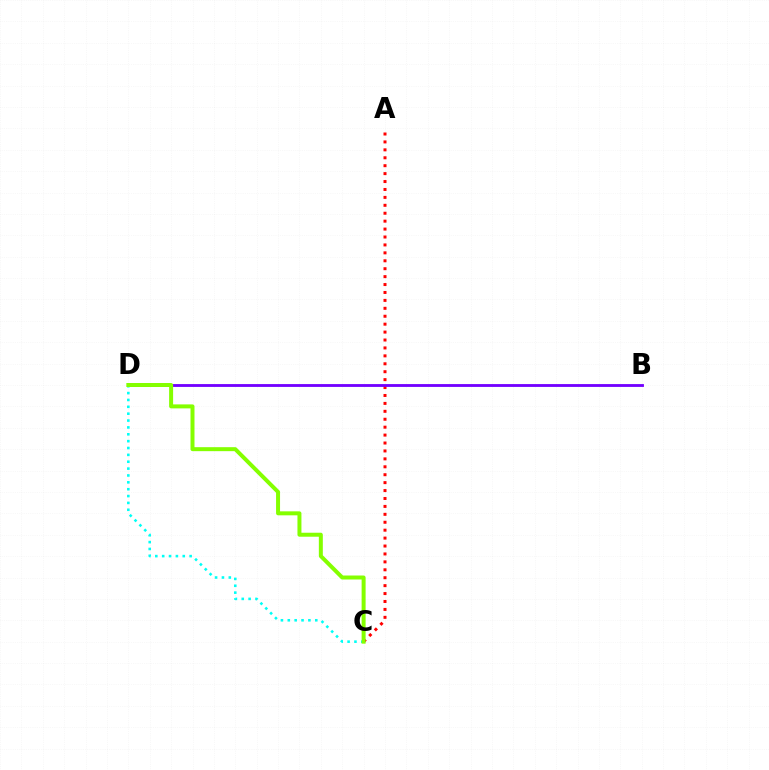{('A', 'C'): [{'color': '#ff0000', 'line_style': 'dotted', 'thickness': 2.15}], ('C', 'D'): [{'color': '#00fff6', 'line_style': 'dotted', 'thickness': 1.86}, {'color': '#84ff00', 'line_style': 'solid', 'thickness': 2.87}], ('B', 'D'): [{'color': '#7200ff', 'line_style': 'solid', 'thickness': 2.04}]}